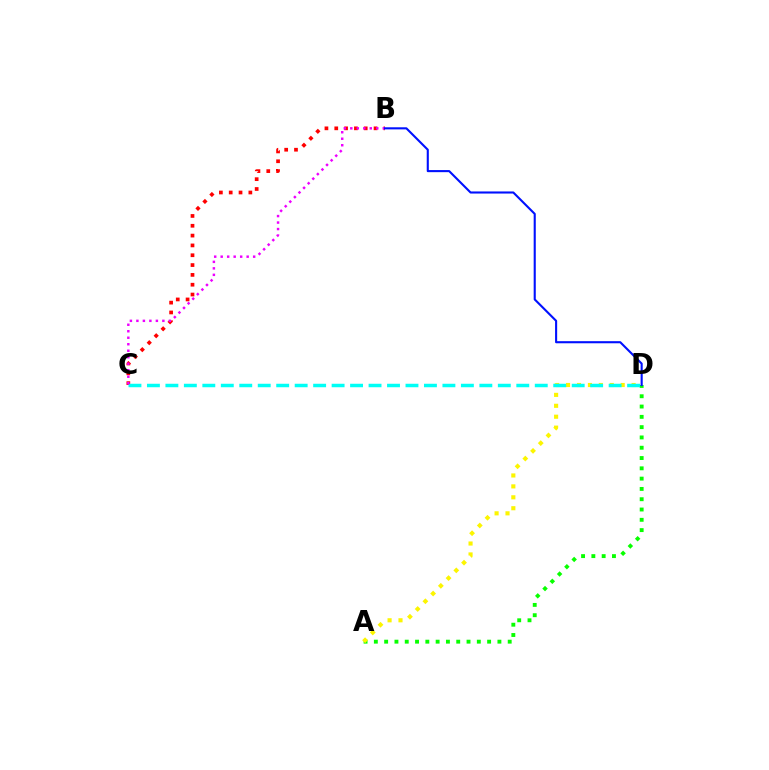{('A', 'D'): [{'color': '#08ff00', 'line_style': 'dotted', 'thickness': 2.8}, {'color': '#fcf500', 'line_style': 'dotted', 'thickness': 2.97}], ('B', 'C'): [{'color': '#ff0000', 'line_style': 'dotted', 'thickness': 2.67}, {'color': '#ee00ff', 'line_style': 'dotted', 'thickness': 1.76}], ('C', 'D'): [{'color': '#00fff6', 'line_style': 'dashed', 'thickness': 2.51}], ('B', 'D'): [{'color': '#0010ff', 'line_style': 'solid', 'thickness': 1.51}]}